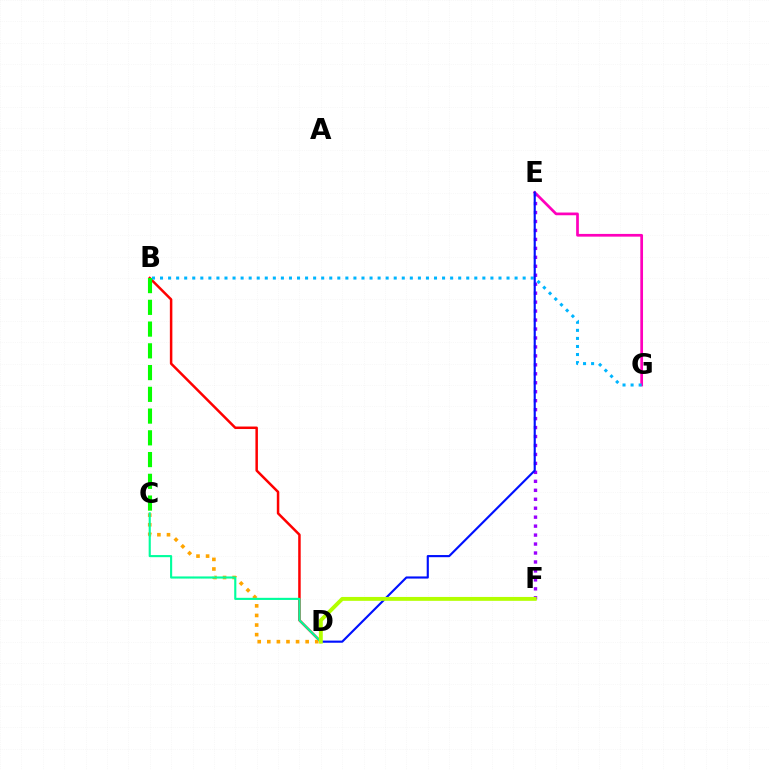{('B', 'D'): [{'color': '#ff0000', 'line_style': 'solid', 'thickness': 1.8}], ('B', 'C'): [{'color': '#08ff00', 'line_style': 'dashed', 'thickness': 2.95}], ('E', 'G'): [{'color': '#ff00bd', 'line_style': 'solid', 'thickness': 1.96}], ('E', 'F'): [{'color': '#9b00ff', 'line_style': 'dotted', 'thickness': 2.43}], ('B', 'G'): [{'color': '#00b5ff', 'line_style': 'dotted', 'thickness': 2.19}], ('C', 'D'): [{'color': '#ffa500', 'line_style': 'dotted', 'thickness': 2.61}, {'color': '#00ff9d', 'line_style': 'solid', 'thickness': 1.53}], ('D', 'E'): [{'color': '#0010ff', 'line_style': 'solid', 'thickness': 1.54}], ('D', 'F'): [{'color': '#b3ff00', 'line_style': 'solid', 'thickness': 2.8}]}